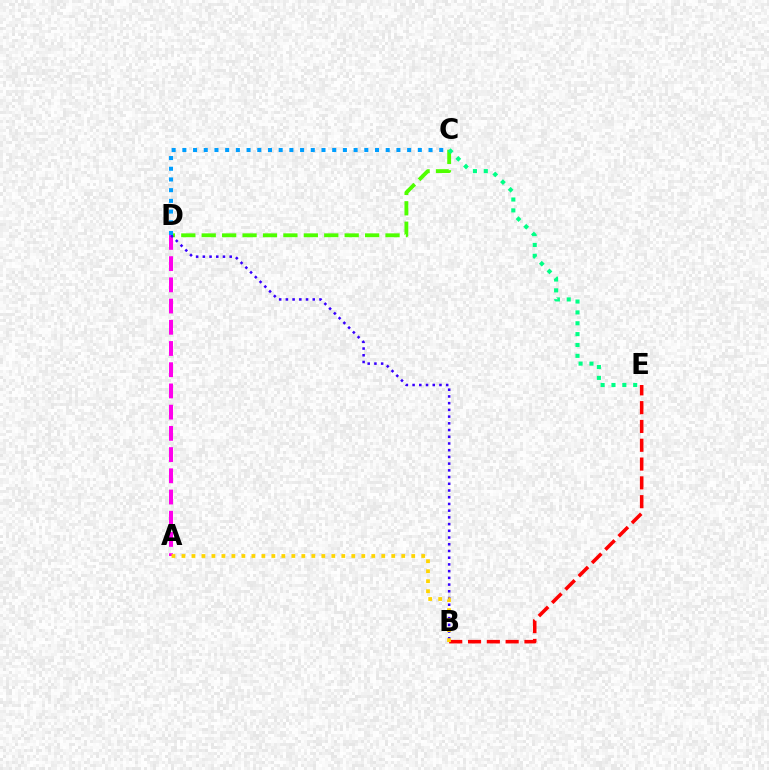{('A', 'D'): [{'color': '#ff00ed', 'line_style': 'dashed', 'thickness': 2.88}], ('B', 'E'): [{'color': '#ff0000', 'line_style': 'dashed', 'thickness': 2.55}], ('C', 'D'): [{'color': '#4fff00', 'line_style': 'dashed', 'thickness': 2.77}, {'color': '#009eff', 'line_style': 'dotted', 'thickness': 2.91}], ('B', 'D'): [{'color': '#3700ff', 'line_style': 'dotted', 'thickness': 1.83}], ('A', 'B'): [{'color': '#ffd500', 'line_style': 'dotted', 'thickness': 2.71}], ('C', 'E'): [{'color': '#00ff86', 'line_style': 'dotted', 'thickness': 2.95}]}